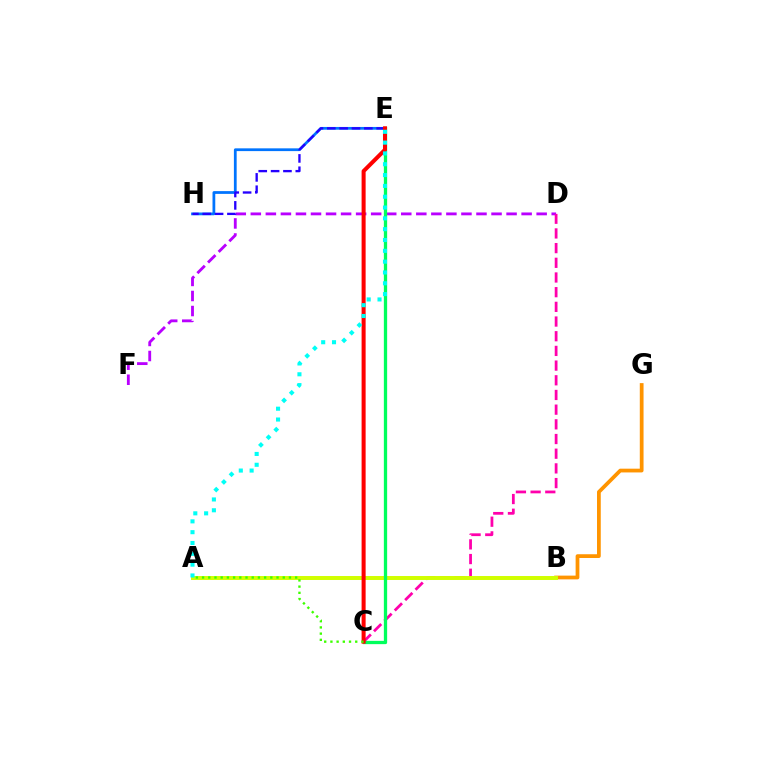{('B', 'G'): [{'color': '#ff9400', 'line_style': 'solid', 'thickness': 2.7}], ('E', 'H'): [{'color': '#0074ff', 'line_style': 'solid', 'thickness': 1.99}, {'color': '#2500ff', 'line_style': 'dashed', 'thickness': 1.68}], ('D', 'F'): [{'color': '#b900ff', 'line_style': 'dashed', 'thickness': 2.04}], ('C', 'D'): [{'color': '#ff00ac', 'line_style': 'dashed', 'thickness': 1.99}], ('A', 'B'): [{'color': '#d1ff00', 'line_style': 'solid', 'thickness': 2.85}], ('C', 'E'): [{'color': '#00ff5c', 'line_style': 'solid', 'thickness': 2.37}, {'color': '#ff0000', 'line_style': 'solid', 'thickness': 2.9}], ('A', 'C'): [{'color': '#3dff00', 'line_style': 'dotted', 'thickness': 1.69}], ('A', 'E'): [{'color': '#00fff6', 'line_style': 'dotted', 'thickness': 2.94}]}